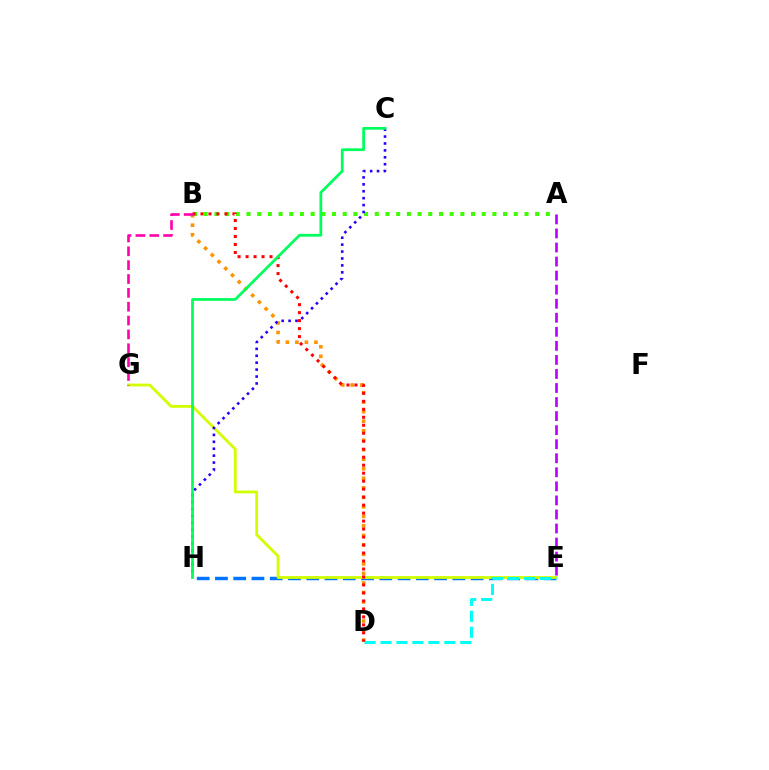{('E', 'H'): [{'color': '#0074ff', 'line_style': 'dashed', 'thickness': 2.48}], ('A', 'B'): [{'color': '#3dff00', 'line_style': 'dotted', 'thickness': 2.91}], ('E', 'G'): [{'color': '#d1ff00', 'line_style': 'solid', 'thickness': 2.01}], ('A', 'E'): [{'color': '#b900ff', 'line_style': 'dashed', 'thickness': 1.91}], ('D', 'E'): [{'color': '#00fff6', 'line_style': 'dashed', 'thickness': 2.17}], ('B', 'D'): [{'color': '#ff9400', 'line_style': 'dotted', 'thickness': 2.59}, {'color': '#ff0000', 'line_style': 'dotted', 'thickness': 2.17}], ('B', 'G'): [{'color': '#ff00ac', 'line_style': 'dashed', 'thickness': 1.88}], ('C', 'H'): [{'color': '#2500ff', 'line_style': 'dotted', 'thickness': 1.88}, {'color': '#00ff5c', 'line_style': 'solid', 'thickness': 1.98}]}